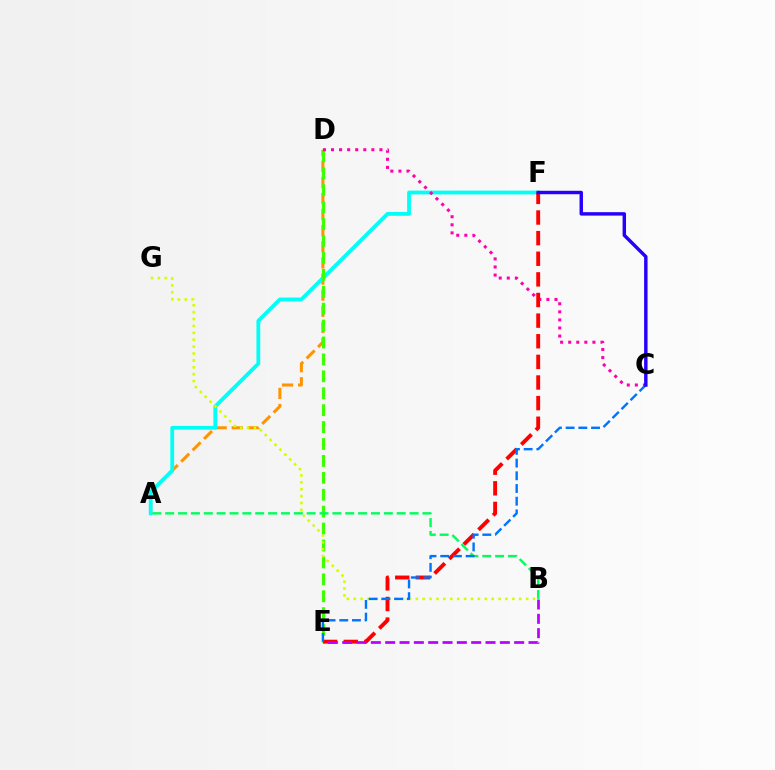{('A', 'D'): [{'color': '#ff9400', 'line_style': 'dashed', 'thickness': 2.19}], ('A', 'F'): [{'color': '#00fff6', 'line_style': 'solid', 'thickness': 2.73}], ('D', 'E'): [{'color': '#3dff00', 'line_style': 'dashed', 'thickness': 2.3}], ('B', 'G'): [{'color': '#d1ff00', 'line_style': 'dotted', 'thickness': 1.87}], ('C', 'D'): [{'color': '#ff00ac', 'line_style': 'dotted', 'thickness': 2.19}], ('A', 'B'): [{'color': '#00ff5c', 'line_style': 'dashed', 'thickness': 1.75}], ('E', 'F'): [{'color': '#ff0000', 'line_style': 'dashed', 'thickness': 2.8}], ('B', 'E'): [{'color': '#b900ff', 'line_style': 'dashed', 'thickness': 1.95}], ('C', 'E'): [{'color': '#0074ff', 'line_style': 'dashed', 'thickness': 1.73}], ('C', 'F'): [{'color': '#2500ff', 'line_style': 'solid', 'thickness': 2.47}]}